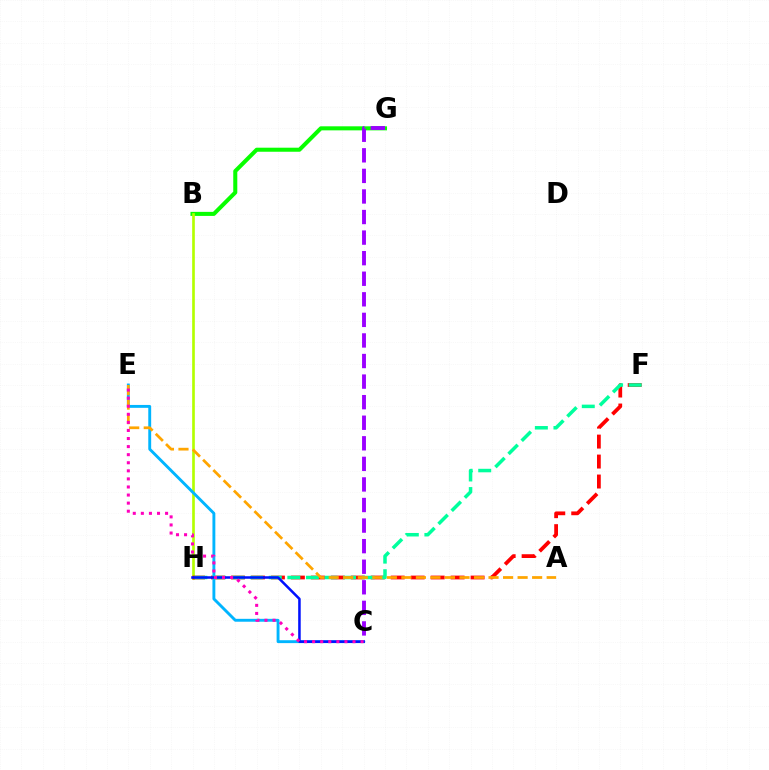{('B', 'G'): [{'color': '#08ff00', 'line_style': 'solid', 'thickness': 2.91}], ('B', 'H'): [{'color': '#b3ff00', 'line_style': 'solid', 'thickness': 1.92}], ('F', 'H'): [{'color': '#ff0000', 'line_style': 'dashed', 'thickness': 2.71}, {'color': '#00ff9d', 'line_style': 'dashed', 'thickness': 2.53}], ('C', 'E'): [{'color': '#00b5ff', 'line_style': 'solid', 'thickness': 2.08}, {'color': '#ff00bd', 'line_style': 'dotted', 'thickness': 2.19}], ('A', 'E'): [{'color': '#ffa500', 'line_style': 'dashed', 'thickness': 1.97}], ('C', 'H'): [{'color': '#0010ff', 'line_style': 'solid', 'thickness': 1.82}], ('C', 'G'): [{'color': '#9b00ff', 'line_style': 'dashed', 'thickness': 2.79}]}